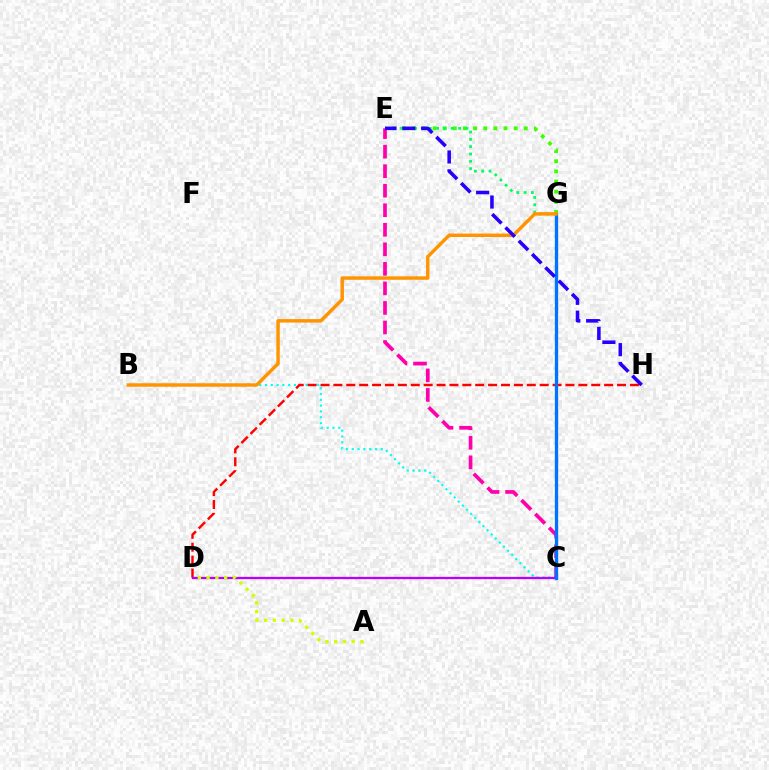{('B', 'C'): [{'color': '#00fff6', 'line_style': 'dotted', 'thickness': 1.58}], ('E', 'G'): [{'color': '#3dff00', 'line_style': 'dotted', 'thickness': 2.76}, {'color': '#00ff5c', 'line_style': 'dotted', 'thickness': 1.99}], ('D', 'H'): [{'color': '#ff0000', 'line_style': 'dashed', 'thickness': 1.75}], ('C', 'D'): [{'color': '#b900ff', 'line_style': 'solid', 'thickness': 1.65}], ('A', 'D'): [{'color': '#d1ff00', 'line_style': 'dotted', 'thickness': 2.38}], ('C', 'E'): [{'color': '#ff00ac', 'line_style': 'dashed', 'thickness': 2.65}], ('C', 'G'): [{'color': '#0074ff', 'line_style': 'solid', 'thickness': 2.38}], ('B', 'G'): [{'color': '#ff9400', 'line_style': 'solid', 'thickness': 2.48}], ('E', 'H'): [{'color': '#2500ff', 'line_style': 'dashed', 'thickness': 2.56}]}